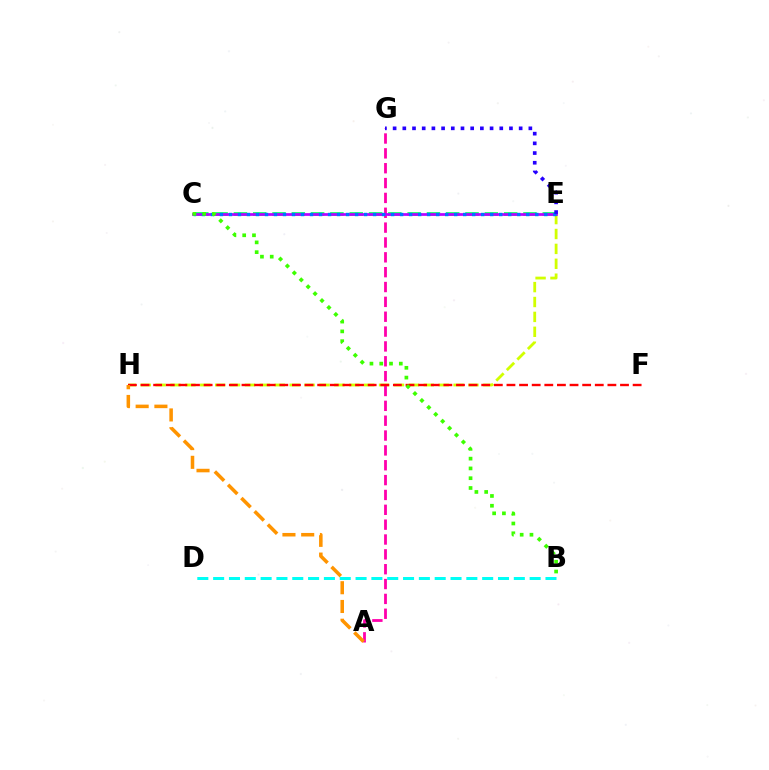{('C', 'E'): [{'color': '#00ff5c', 'line_style': 'dashed', 'thickness': 2.62}, {'color': '#b900ff', 'line_style': 'solid', 'thickness': 1.96}, {'color': '#0074ff', 'line_style': 'dotted', 'thickness': 2.45}], ('E', 'H'): [{'color': '#d1ff00', 'line_style': 'dashed', 'thickness': 2.02}], ('A', 'G'): [{'color': '#ff00ac', 'line_style': 'dashed', 'thickness': 2.02}], ('F', 'H'): [{'color': '#ff0000', 'line_style': 'dashed', 'thickness': 1.71}], ('E', 'G'): [{'color': '#2500ff', 'line_style': 'dotted', 'thickness': 2.63}], ('A', 'H'): [{'color': '#ff9400', 'line_style': 'dashed', 'thickness': 2.55}], ('B', 'C'): [{'color': '#3dff00', 'line_style': 'dotted', 'thickness': 2.66}], ('B', 'D'): [{'color': '#00fff6', 'line_style': 'dashed', 'thickness': 2.15}]}